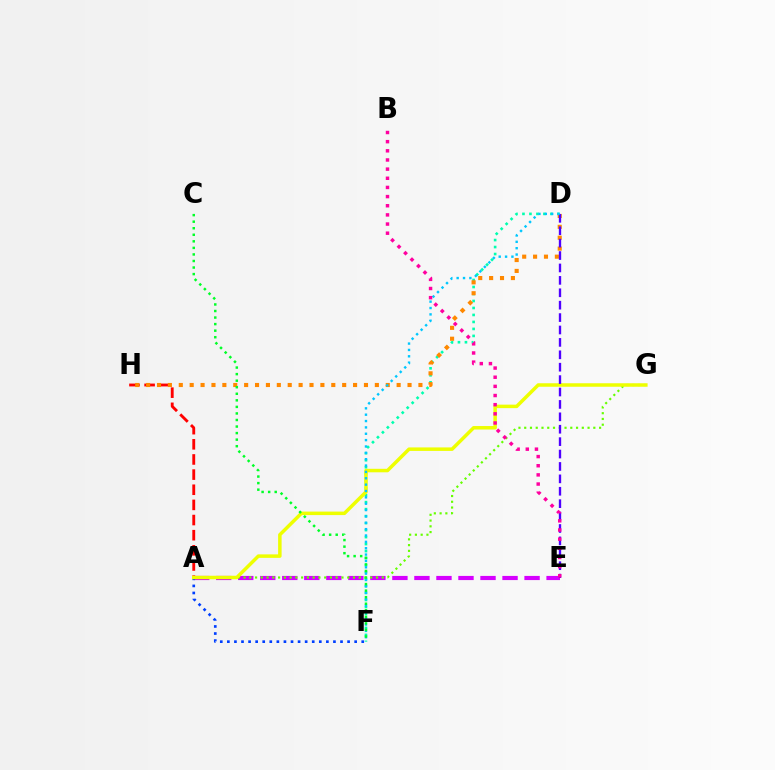{('A', 'E'): [{'color': '#d600ff', 'line_style': 'dashed', 'thickness': 2.99}], ('A', 'F'): [{'color': '#003fff', 'line_style': 'dotted', 'thickness': 1.92}], ('D', 'F'): [{'color': '#00ffaf', 'line_style': 'dotted', 'thickness': 1.9}, {'color': '#00c7ff', 'line_style': 'dotted', 'thickness': 1.73}], ('A', 'G'): [{'color': '#66ff00', 'line_style': 'dotted', 'thickness': 1.56}, {'color': '#eeff00', 'line_style': 'solid', 'thickness': 2.52}], ('A', 'H'): [{'color': '#ff0000', 'line_style': 'dashed', 'thickness': 2.06}], ('D', 'H'): [{'color': '#ff8800', 'line_style': 'dotted', 'thickness': 2.96}], ('D', 'E'): [{'color': '#4f00ff', 'line_style': 'dashed', 'thickness': 1.69}], ('C', 'F'): [{'color': '#00ff27', 'line_style': 'dotted', 'thickness': 1.78}], ('B', 'E'): [{'color': '#ff00a0', 'line_style': 'dotted', 'thickness': 2.49}]}